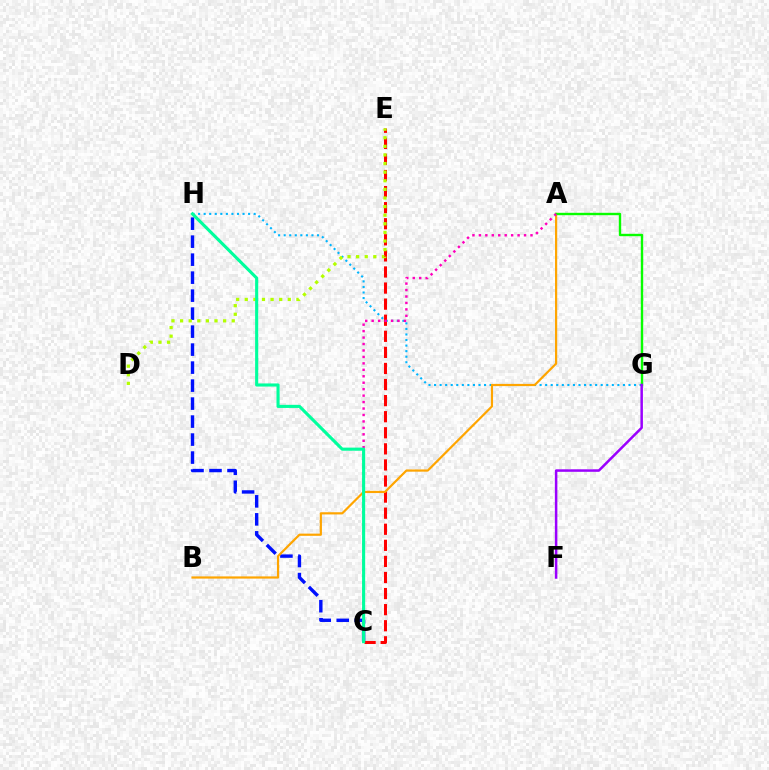{('G', 'H'): [{'color': '#00b5ff', 'line_style': 'dotted', 'thickness': 1.51}], ('C', 'H'): [{'color': '#0010ff', 'line_style': 'dashed', 'thickness': 2.44}, {'color': '#00ff9d', 'line_style': 'solid', 'thickness': 2.24}], ('C', 'E'): [{'color': '#ff0000', 'line_style': 'dashed', 'thickness': 2.18}], ('A', 'B'): [{'color': '#ffa500', 'line_style': 'solid', 'thickness': 1.59}], ('A', 'G'): [{'color': '#08ff00', 'line_style': 'solid', 'thickness': 1.72}], ('F', 'G'): [{'color': '#9b00ff', 'line_style': 'solid', 'thickness': 1.8}], ('D', 'E'): [{'color': '#b3ff00', 'line_style': 'dotted', 'thickness': 2.34}], ('A', 'C'): [{'color': '#ff00bd', 'line_style': 'dotted', 'thickness': 1.75}]}